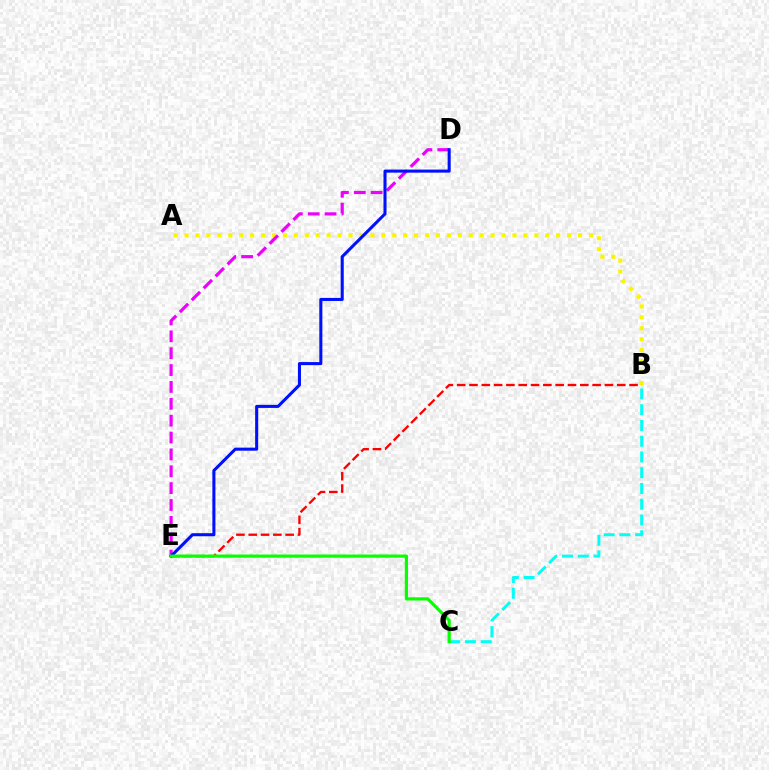{('B', 'C'): [{'color': '#00fff6', 'line_style': 'dashed', 'thickness': 2.14}], ('A', 'B'): [{'color': '#fcf500', 'line_style': 'dotted', 'thickness': 2.97}], ('B', 'E'): [{'color': '#ff0000', 'line_style': 'dashed', 'thickness': 1.67}], ('D', 'E'): [{'color': '#ee00ff', 'line_style': 'dashed', 'thickness': 2.29}, {'color': '#0010ff', 'line_style': 'solid', 'thickness': 2.2}], ('C', 'E'): [{'color': '#08ff00', 'line_style': 'solid', 'thickness': 2.3}]}